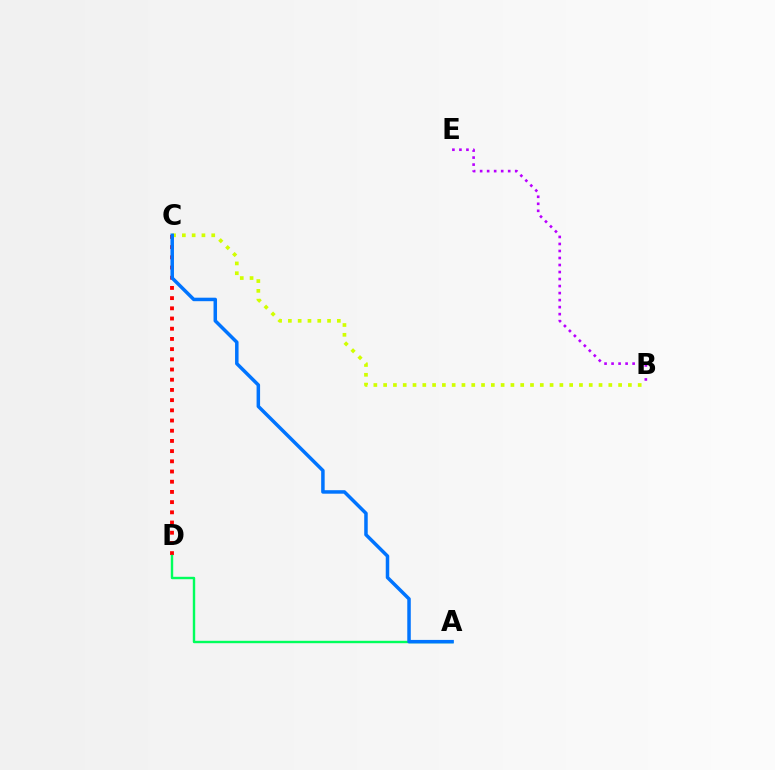{('C', 'D'): [{'color': '#ff0000', 'line_style': 'dotted', 'thickness': 2.77}], ('A', 'D'): [{'color': '#00ff5c', 'line_style': 'solid', 'thickness': 1.73}], ('B', 'C'): [{'color': '#d1ff00', 'line_style': 'dotted', 'thickness': 2.66}], ('A', 'C'): [{'color': '#0074ff', 'line_style': 'solid', 'thickness': 2.52}], ('B', 'E'): [{'color': '#b900ff', 'line_style': 'dotted', 'thickness': 1.91}]}